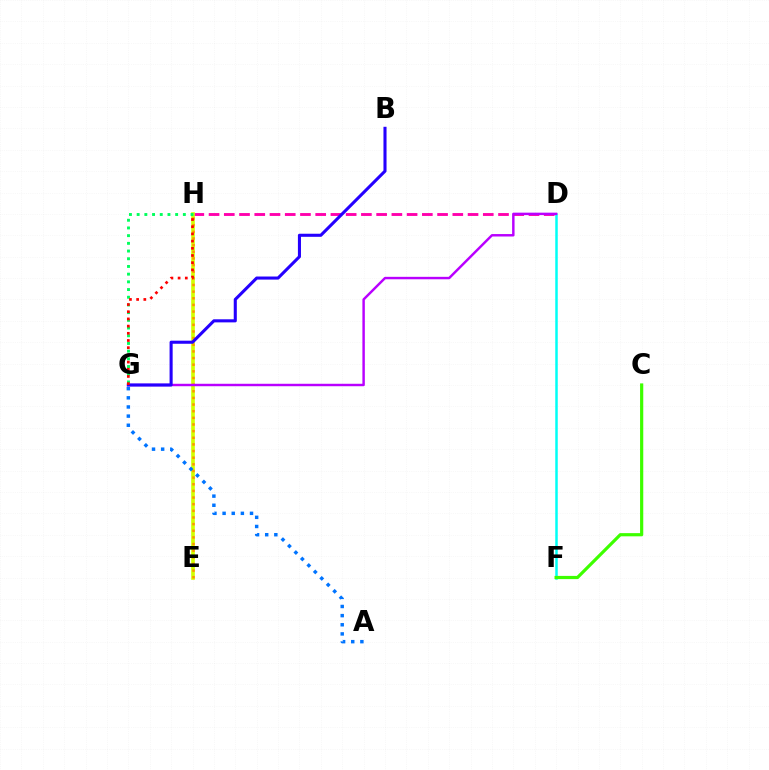{('D', 'H'): [{'color': '#ff00ac', 'line_style': 'dashed', 'thickness': 2.07}], ('E', 'H'): [{'color': '#d1ff00', 'line_style': 'solid', 'thickness': 2.62}, {'color': '#ff9400', 'line_style': 'dotted', 'thickness': 1.8}], ('A', 'G'): [{'color': '#0074ff', 'line_style': 'dotted', 'thickness': 2.48}], ('G', 'H'): [{'color': '#00ff5c', 'line_style': 'dotted', 'thickness': 2.09}, {'color': '#ff0000', 'line_style': 'dotted', 'thickness': 1.95}], ('D', 'F'): [{'color': '#00fff6', 'line_style': 'solid', 'thickness': 1.8}], ('D', 'G'): [{'color': '#b900ff', 'line_style': 'solid', 'thickness': 1.76}], ('B', 'G'): [{'color': '#2500ff', 'line_style': 'solid', 'thickness': 2.22}], ('C', 'F'): [{'color': '#3dff00', 'line_style': 'solid', 'thickness': 2.3}]}